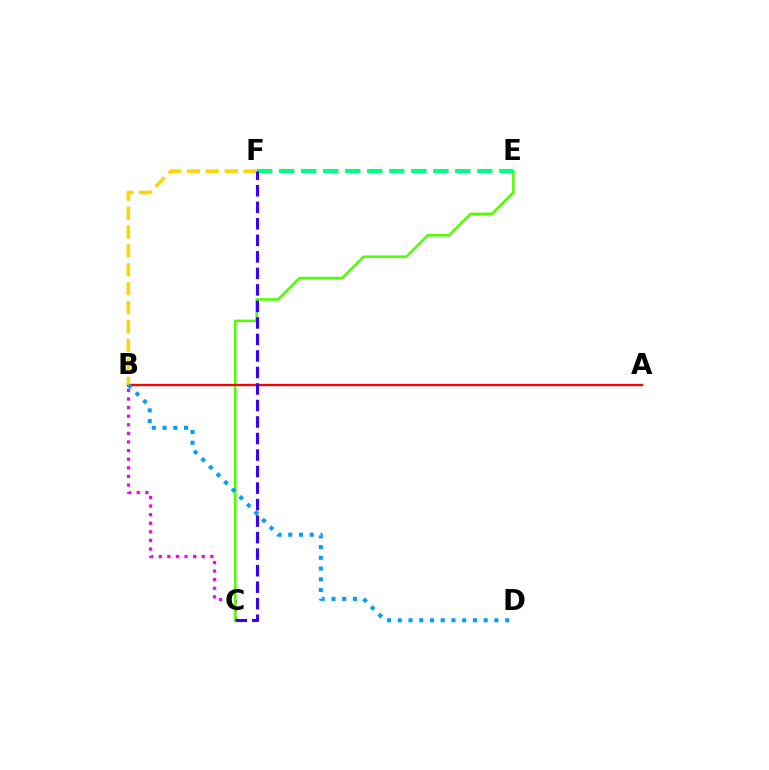{('B', 'C'): [{'color': '#ff00ed', 'line_style': 'dotted', 'thickness': 2.34}], ('C', 'E'): [{'color': '#4fff00', 'line_style': 'solid', 'thickness': 1.84}], ('A', 'B'): [{'color': '#ff0000', 'line_style': 'solid', 'thickness': 1.69}], ('B', 'F'): [{'color': '#ffd500', 'line_style': 'dashed', 'thickness': 2.57}], ('E', 'F'): [{'color': '#00ff86', 'line_style': 'dashed', 'thickness': 2.99}], ('B', 'D'): [{'color': '#009eff', 'line_style': 'dotted', 'thickness': 2.92}], ('C', 'F'): [{'color': '#3700ff', 'line_style': 'dashed', 'thickness': 2.24}]}